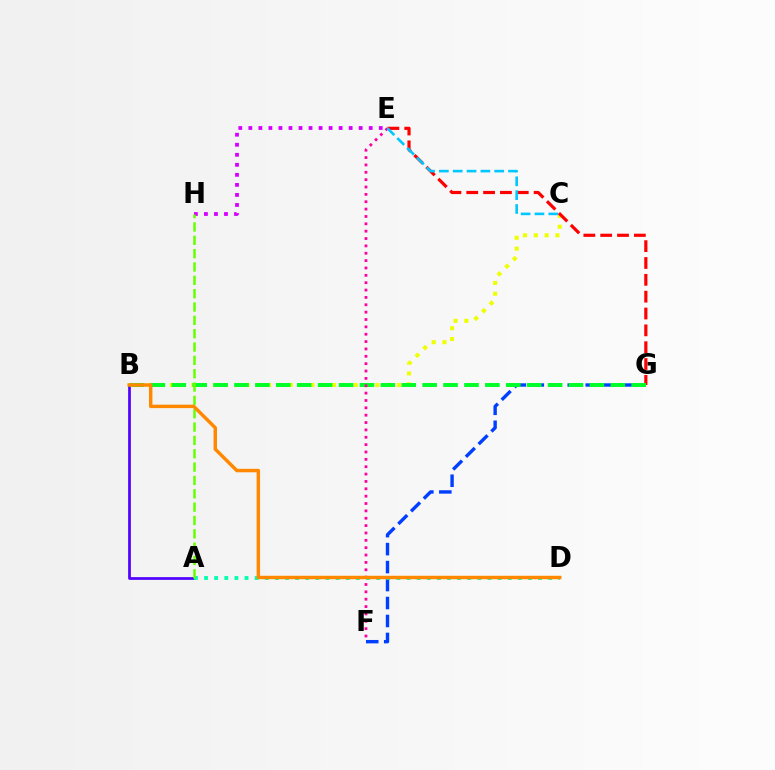{('B', 'C'): [{'color': '#eeff00', 'line_style': 'dotted', 'thickness': 2.94}], ('F', 'G'): [{'color': '#003fff', 'line_style': 'dashed', 'thickness': 2.44}], ('E', 'G'): [{'color': '#ff0000', 'line_style': 'dashed', 'thickness': 2.29}], ('A', 'B'): [{'color': '#4f00ff', 'line_style': 'solid', 'thickness': 1.95}], ('B', 'G'): [{'color': '#00ff27', 'line_style': 'dashed', 'thickness': 2.84}], ('A', 'D'): [{'color': '#00ffaf', 'line_style': 'dotted', 'thickness': 2.75}], ('E', 'F'): [{'color': '#ff00a0', 'line_style': 'dotted', 'thickness': 2.0}], ('E', 'H'): [{'color': '#d600ff', 'line_style': 'dotted', 'thickness': 2.73}], ('A', 'H'): [{'color': '#66ff00', 'line_style': 'dashed', 'thickness': 1.81}], ('B', 'D'): [{'color': '#ff8800', 'line_style': 'solid', 'thickness': 2.48}], ('C', 'E'): [{'color': '#00c7ff', 'line_style': 'dashed', 'thickness': 1.88}]}